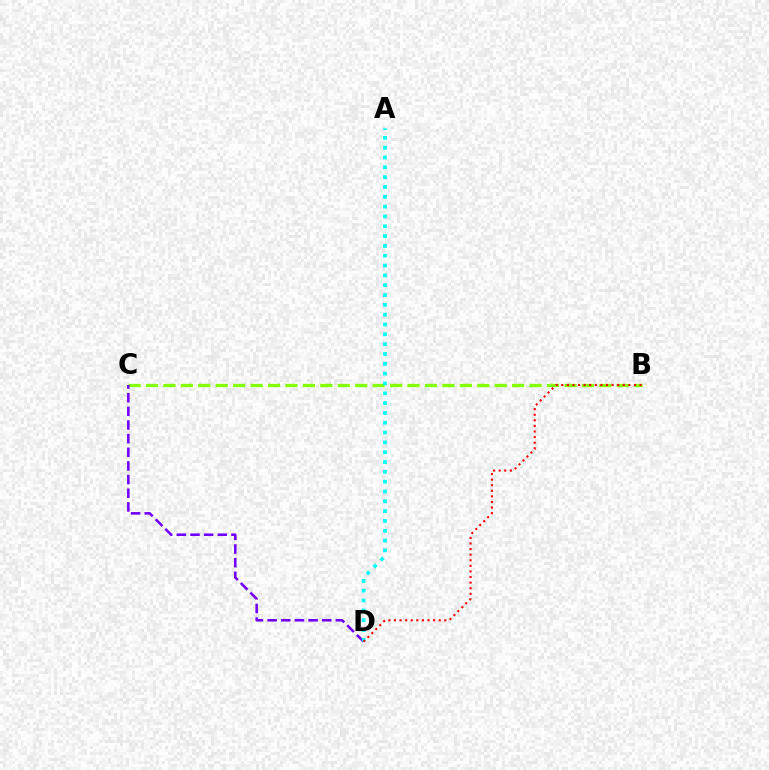{('B', 'C'): [{'color': '#84ff00', 'line_style': 'dashed', 'thickness': 2.37}], ('C', 'D'): [{'color': '#7200ff', 'line_style': 'dashed', 'thickness': 1.85}], ('A', 'D'): [{'color': '#00fff6', 'line_style': 'dotted', 'thickness': 2.67}], ('B', 'D'): [{'color': '#ff0000', 'line_style': 'dotted', 'thickness': 1.52}]}